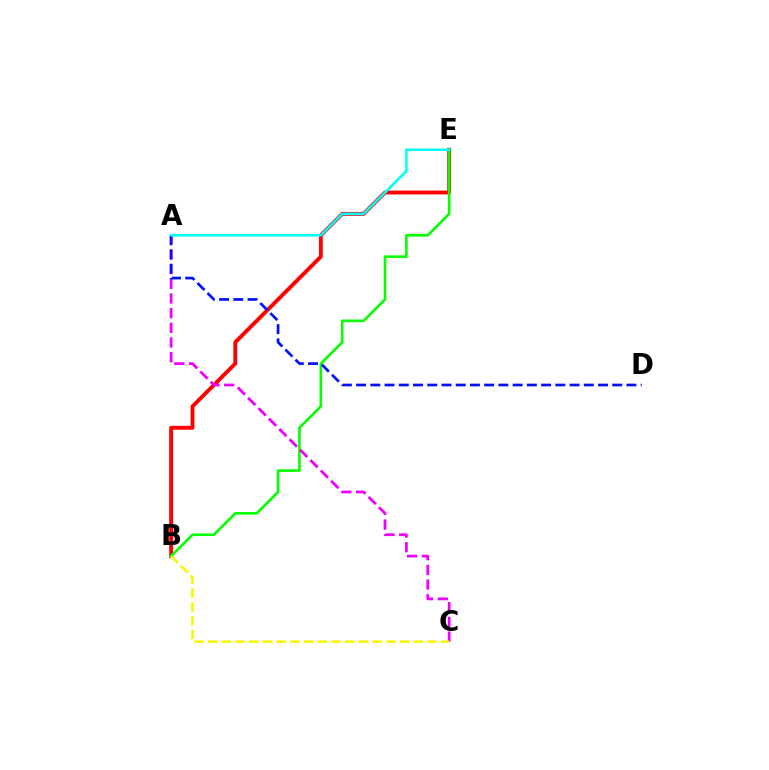{('B', 'E'): [{'color': '#ff0000', 'line_style': 'solid', 'thickness': 2.79}, {'color': '#08ff00', 'line_style': 'solid', 'thickness': 1.89}], ('A', 'C'): [{'color': '#ee00ff', 'line_style': 'dashed', 'thickness': 1.99}], ('A', 'D'): [{'color': '#0010ff', 'line_style': 'dashed', 'thickness': 1.93}], ('A', 'E'): [{'color': '#00fff6', 'line_style': 'solid', 'thickness': 1.84}], ('B', 'C'): [{'color': '#fcf500', 'line_style': 'dashed', 'thickness': 1.86}]}